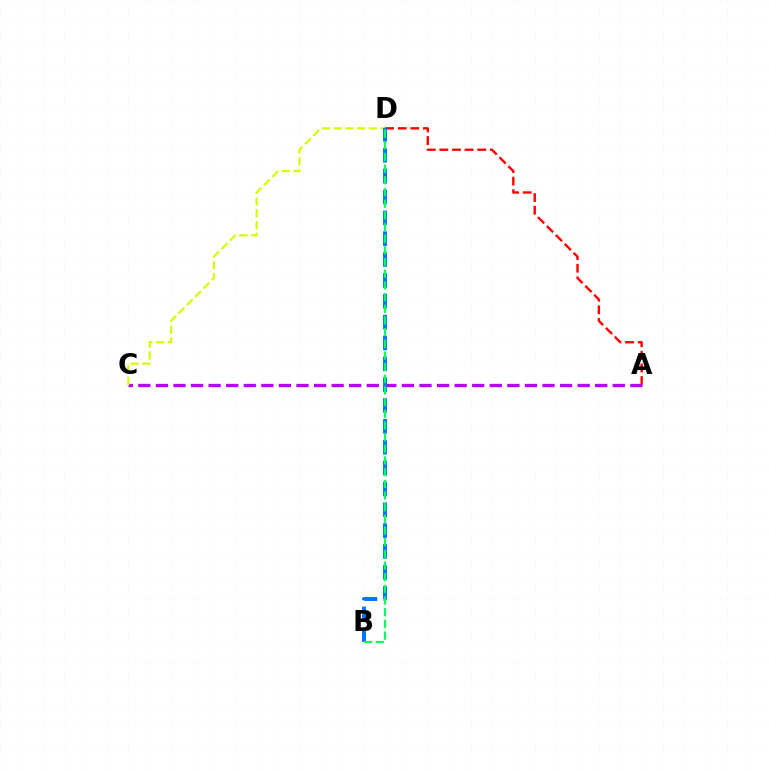{('A', 'D'): [{'color': '#ff0000', 'line_style': 'dashed', 'thickness': 1.71}], ('A', 'C'): [{'color': '#b900ff', 'line_style': 'dashed', 'thickness': 2.39}], ('C', 'D'): [{'color': '#d1ff00', 'line_style': 'dashed', 'thickness': 1.6}], ('B', 'D'): [{'color': '#0074ff', 'line_style': 'dashed', 'thickness': 2.83}, {'color': '#00ff5c', 'line_style': 'dashed', 'thickness': 1.59}]}